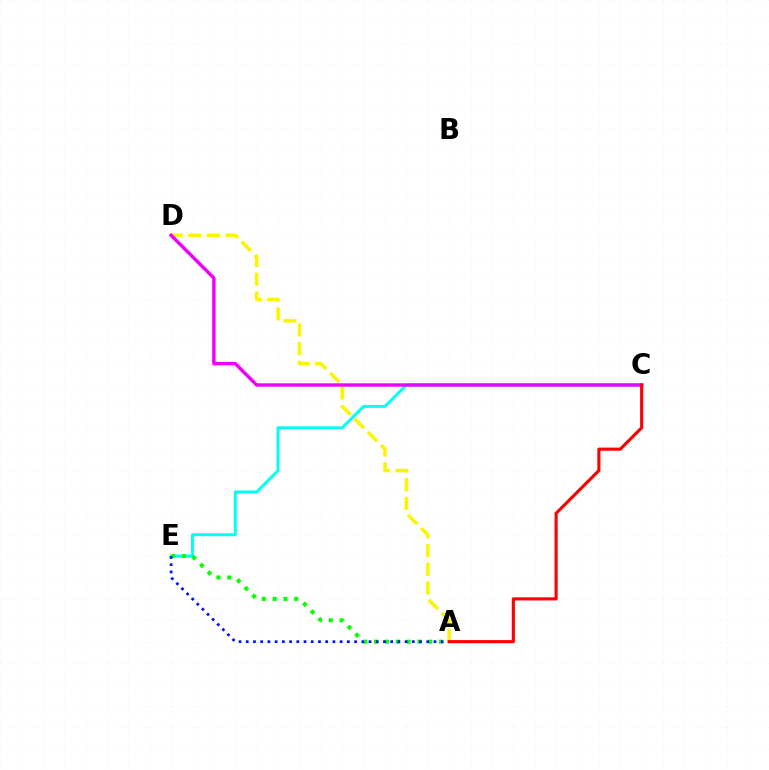{('C', 'E'): [{'color': '#00fff6', 'line_style': 'solid', 'thickness': 2.12}], ('A', 'D'): [{'color': '#fcf500', 'line_style': 'dashed', 'thickness': 2.54}], ('A', 'E'): [{'color': '#08ff00', 'line_style': 'dotted', 'thickness': 2.94}, {'color': '#0010ff', 'line_style': 'dotted', 'thickness': 1.96}], ('C', 'D'): [{'color': '#ee00ff', 'line_style': 'solid', 'thickness': 2.46}], ('A', 'C'): [{'color': '#ff0000', 'line_style': 'solid', 'thickness': 2.25}]}